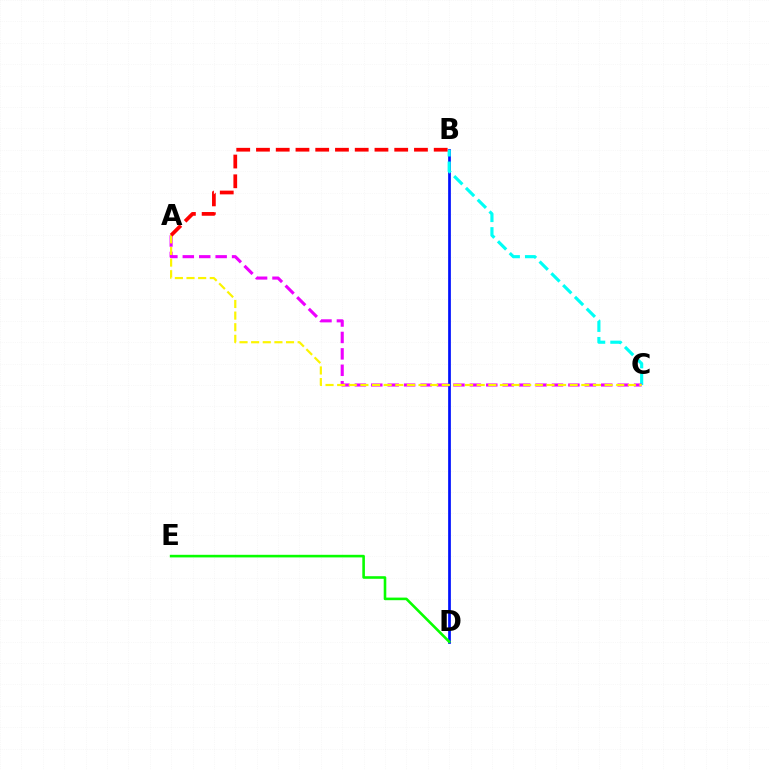{('B', 'D'): [{'color': '#0010ff', 'line_style': 'solid', 'thickness': 1.96}], ('B', 'C'): [{'color': '#00fff6', 'line_style': 'dashed', 'thickness': 2.26}], ('D', 'E'): [{'color': '#08ff00', 'line_style': 'solid', 'thickness': 1.87}], ('A', 'C'): [{'color': '#ee00ff', 'line_style': 'dashed', 'thickness': 2.23}, {'color': '#fcf500', 'line_style': 'dashed', 'thickness': 1.58}], ('A', 'B'): [{'color': '#ff0000', 'line_style': 'dashed', 'thickness': 2.68}]}